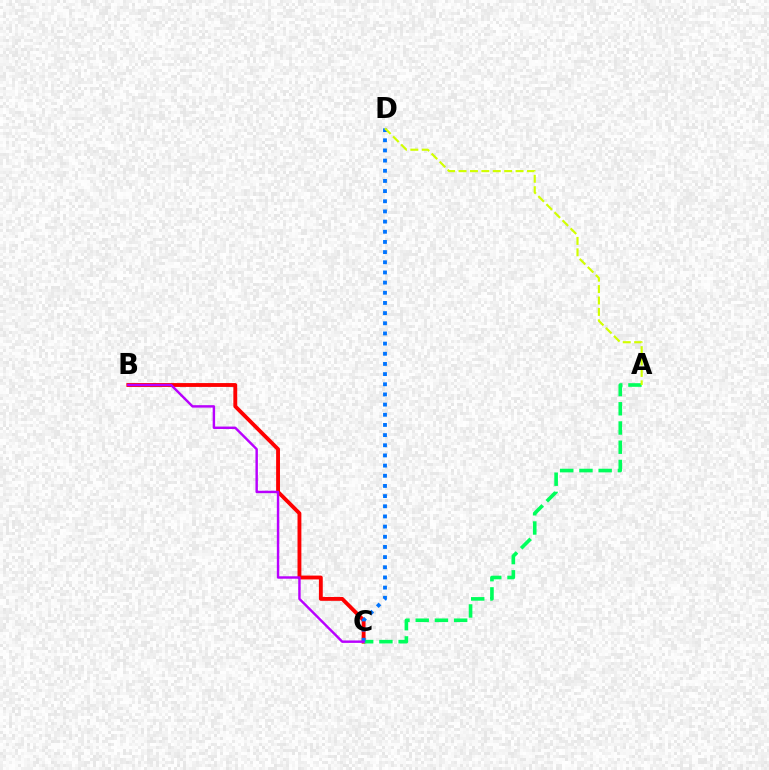{('B', 'C'): [{'color': '#ff0000', 'line_style': 'solid', 'thickness': 2.78}, {'color': '#b900ff', 'line_style': 'solid', 'thickness': 1.75}], ('A', 'C'): [{'color': '#00ff5c', 'line_style': 'dashed', 'thickness': 2.61}], ('C', 'D'): [{'color': '#0074ff', 'line_style': 'dotted', 'thickness': 2.76}], ('A', 'D'): [{'color': '#d1ff00', 'line_style': 'dashed', 'thickness': 1.55}]}